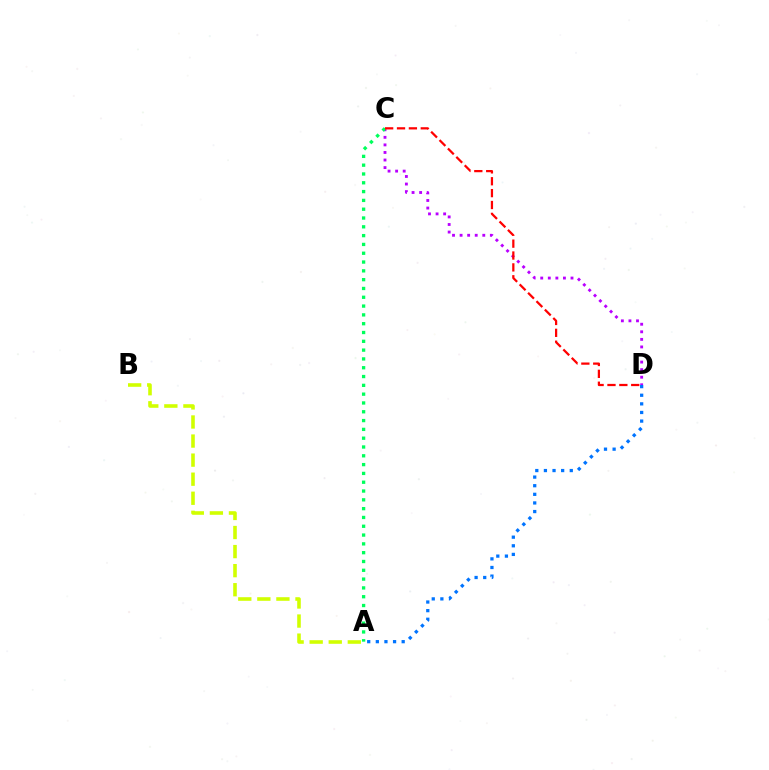{('C', 'D'): [{'color': '#b900ff', 'line_style': 'dotted', 'thickness': 2.06}, {'color': '#ff0000', 'line_style': 'dashed', 'thickness': 1.61}], ('A', 'D'): [{'color': '#0074ff', 'line_style': 'dotted', 'thickness': 2.34}], ('A', 'C'): [{'color': '#00ff5c', 'line_style': 'dotted', 'thickness': 2.39}], ('A', 'B'): [{'color': '#d1ff00', 'line_style': 'dashed', 'thickness': 2.59}]}